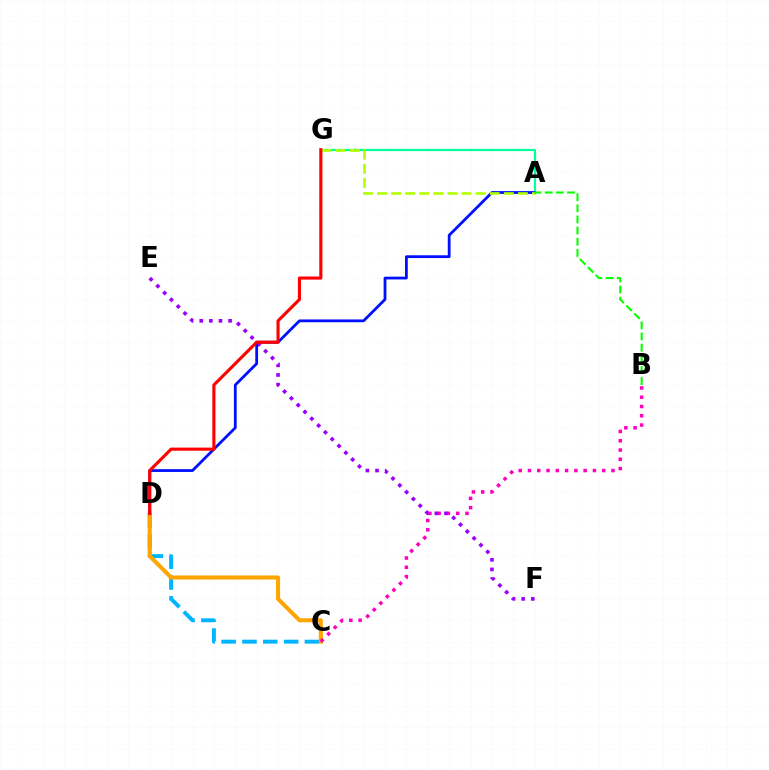{('C', 'D'): [{'color': '#00b5ff', 'line_style': 'dashed', 'thickness': 2.83}, {'color': '#ffa500', 'line_style': 'solid', 'thickness': 2.92}], ('A', 'G'): [{'color': '#00ff9d', 'line_style': 'solid', 'thickness': 1.59}, {'color': '#b3ff00', 'line_style': 'dashed', 'thickness': 1.91}], ('B', 'C'): [{'color': '#ff00bd', 'line_style': 'dotted', 'thickness': 2.52}], ('E', 'F'): [{'color': '#9b00ff', 'line_style': 'dotted', 'thickness': 2.62}], ('A', 'D'): [{'color': '#0010ff', 'line_style': 'solid', 'thickness': 2.0}], ('D', 'G'): [{'color': '#ff0000', 'line_style': 'solid', 'thickness': 2.25}], ('A', 'B'): [{'color': '#08ff00', 'line_style': 'dashed', 'thickness': 1.52}]}